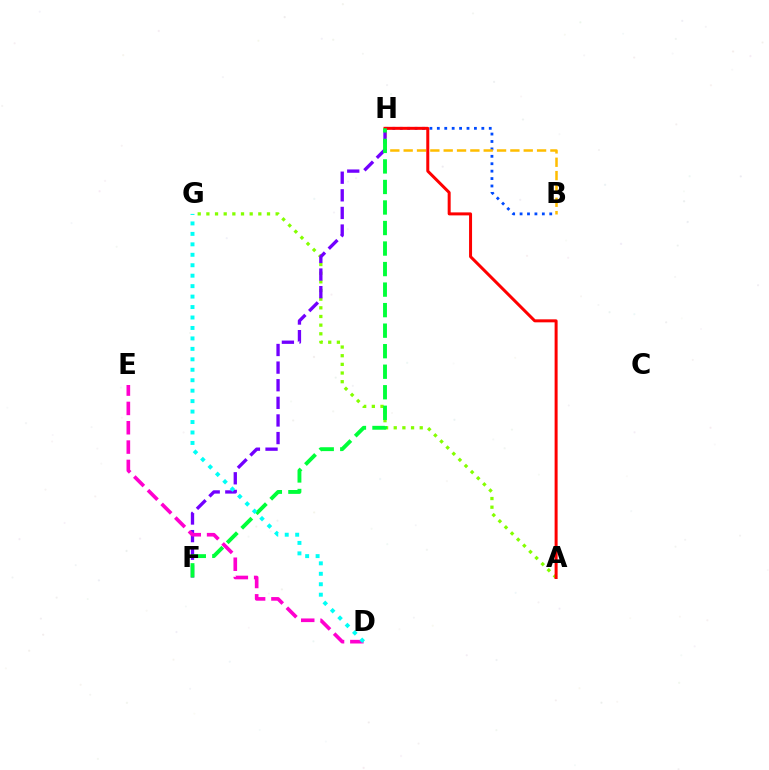{('B', 'H'): [{'color': '#004bff', 'line_style': 'dotted', 'thickness': 2.02}, {'color': '#ffbd00', 'line_style': 'dashed', 'thickness': 1.81}], ('A', 'G'): [{'color': '#84ff00', 'line_style': 'dotted', 'thickness': 2.35}], ('F', 'H'): [{'color': '#7200ff', 'line_style': 'dashed', 'thickness': 2.39}, {'color': '#00ff39', 'line_style': 'dashed', 'thickness': 2.79}], ('A', 'H'): [{'color': '#ff0000', 'line_style': 'solid', 'thickness': 2.16}], ('D', 'E'): [{'color': '#ff00cf', 'line_style': 'dashed', 'thickness': 2.63}], ('D', 'G'): [{'color': '#00fff6', 'line_style': 'dotted', 'thickness': 2.84}]}